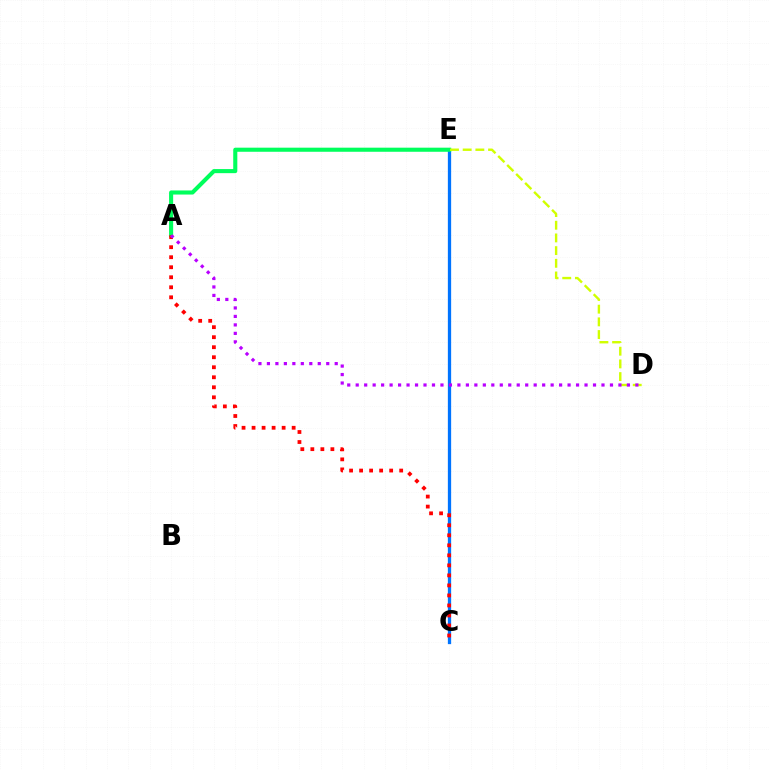{('C', 'E'): [{'color': '#0074ff', 'line_style': 'solid', 'thickness': 2.36}], ('A', 'E'): [{'color': '#00ff5c', 'line_style': 'solid', 'thickness': 2.95}], ('A', 'C'): [{'color': '#ff0000', 'line_style': 'dotted', 'thickness': 2.72}], ('D', 'E'): [{'color': '#d1ff00', 'line_style': 'dashed', 'thickness': 1.72}], ('A', 'D'): [{'color': '#b900ff', 'line_style': 'dotted', 'thickness': 2.3}]}